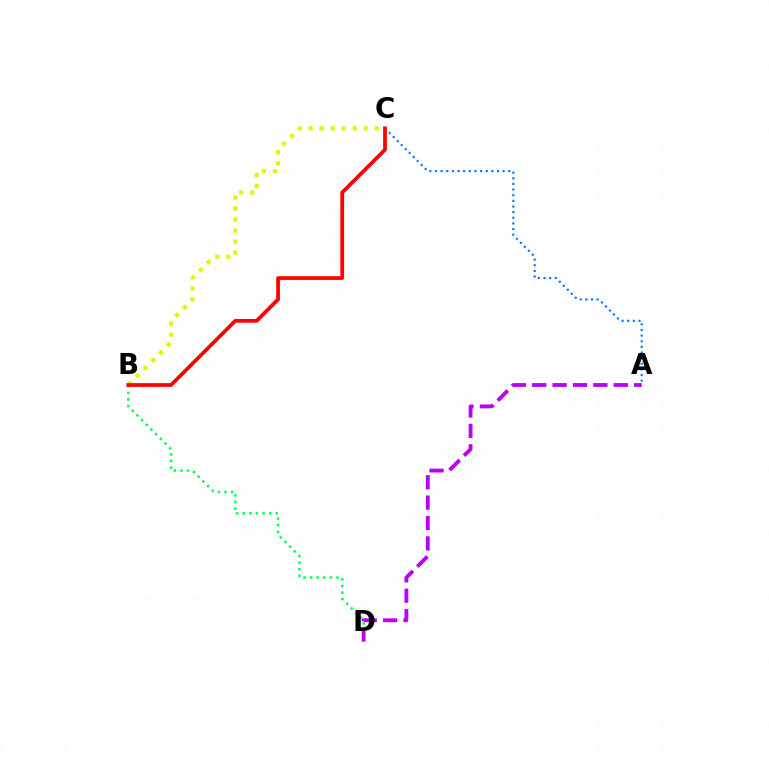{('B', 'C'): [{'color': '#d1ff00', 'line_style': 'dotted', 'thickness': 2.99}, {'color': '#ff0000', 'line_style': 'solid', 'thickness': 2.69}], ('A', 'C'): [{'color': '#0074ff', 'line_style': 'dotted', 'thickness': 1.53}], ('B', 'D'): [{'color': '#00ff5c', 'line_style': 'dotted', 'thickness': 1.8}], ('A', 'D'): [{'color': '#b900ff', 'line_style': 'dashed', 'thickness': 2.77}]}